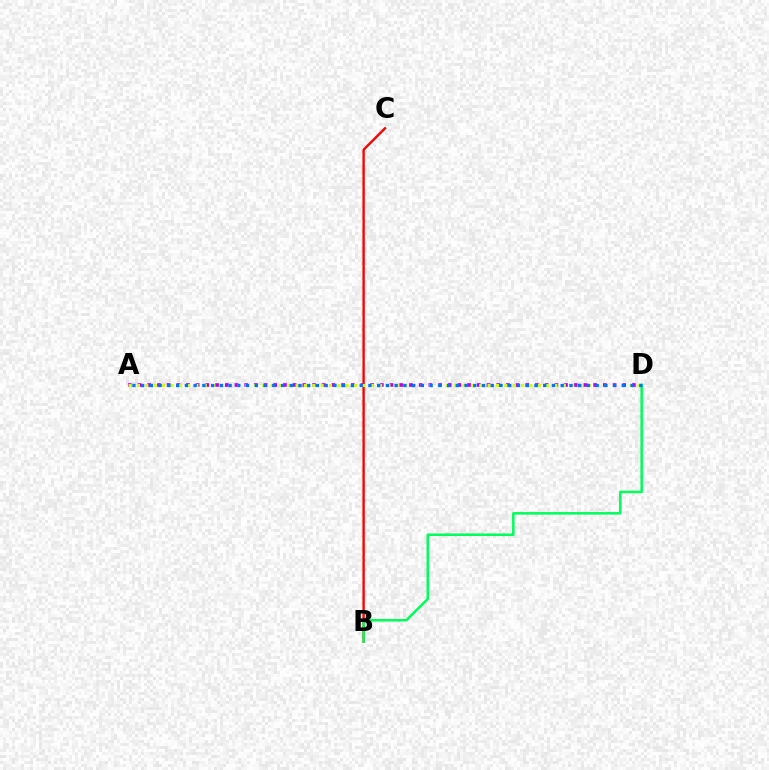{('A', 'D'): [{'color': '#b900ff', 'line_style': 'dotted', 'thickness': 2.63}, {'color': '#d1ff00', 'line_style': 'dotted', 'thickness': 2.27}, {'color': '#0074ff', 'line_style': 'dotted', 'thickness': 2.37}], ('B', 'C'): [{'color': '#ff0000', 'line_style': 'solid', 'thickness': 1.71}], ('B', 'D'): [{'color': '#00ff5c', 'line_style': 'solid', 'thickness': 1.83}]}